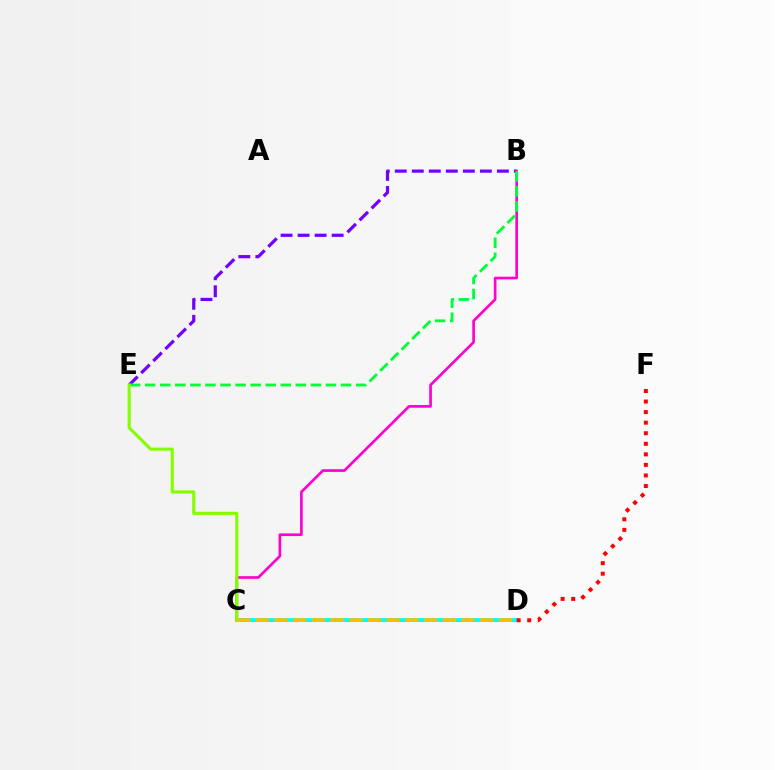{('B', 'E'): [{'color': '#7200ff', 'line_style': 'dashed', 'thickness': 2.31}, {'color': '#00ff39', 'line_style': 'dashed', 'thickness': 2.05}], ('C', 'D'): [{'color': '#004bff', 'line_style': 'dashed', 'thickness': 1.84}, {'color': '#00fff6', 'line_style': 'solid', 'thickness': 2.74}, {'color': '#ffbd00', 'line_style': 'dashed', 'thickness': 2.54}], ('B', 'C'): [{'color': '#ff00cf', 'line_style': 'solid', 'thickness': 1.92}], ('D', 'F'): [{'color': '#ff0000', 'line_style': 'dotted', 'thickness': 2.87}], ('C', 'E'): [{'color': '#84ff00', 'line_style': 'solid', 'thickness': 2.26}]}